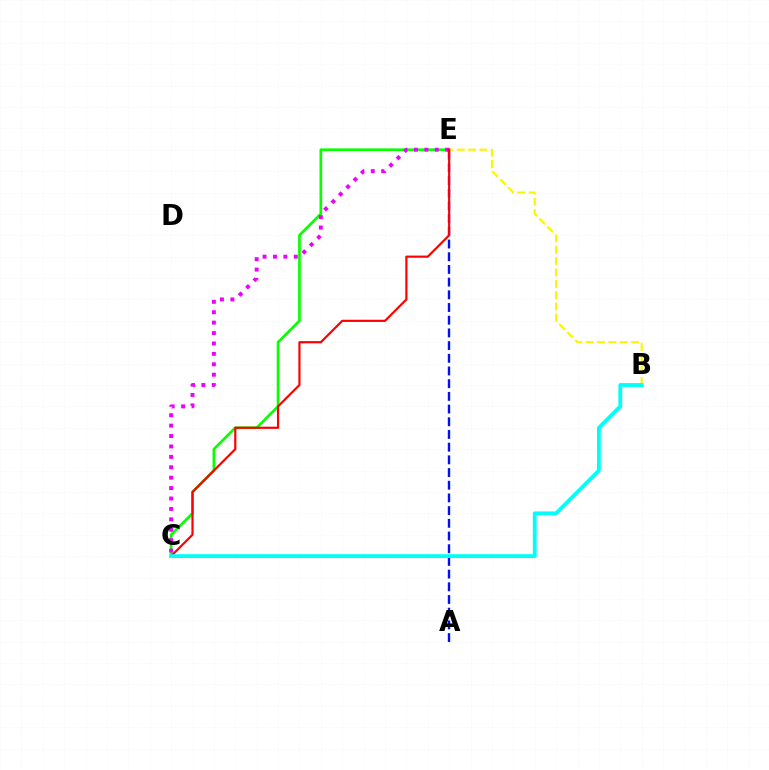{('C', 'E'): [{'color': '#08ff00', 'line_style': 'solid', 'thickness': 1.94}, {'color': '#ee00ff', 'line_style': 'dotted', 'thickness': 2.83}, {'color': '#ff0000', 'line_style': 'solid', 'thickness': 1.57}], ('B', 'E'): [{'color': '#fcf500', 'line_style': 'dashed', 'thickness': 1.54}], ('A', 'E'): [{'color': '#0010ff', 'line_style': 'dashed', 'thickness': 1.72}], ('B', 'C'): [{'color': '#00fff6', 'line_style': 'solid', 'thickness': 2.75}]}